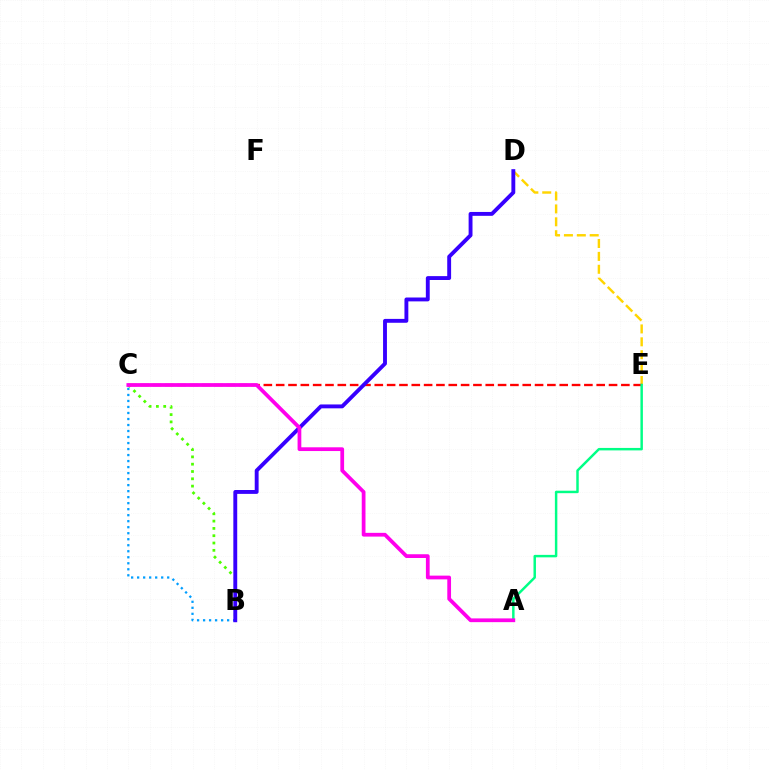{('D', 'E'): [{'color': '#ffd500', 'line_style': 'dashed', 'thickness': 1.75}], ('B', 'C'): [{'color': '#4fff00', 'line_style': 'dotted', 'thickness': 1.99}, {'color': '#009eff', 'line_style': 'dotted', 'thickness': 1.63}], ('C', 'E'): [{'color': '#ff0000', 'line_style': 'dashed', 'thickness': 1.67}], ('A', 'E'): [{'color': '#00ff86', 'line_style': 'solid', 'thickness': 1.78}], ('B', 'D'): [{'color': '#3700ff', 'line_style': 'solid', 'thickness': 2.79}], ('A', 'C'): [{'color': '#ff00ed', 'line_style': 'solid', 'thickness': 2.7}]}